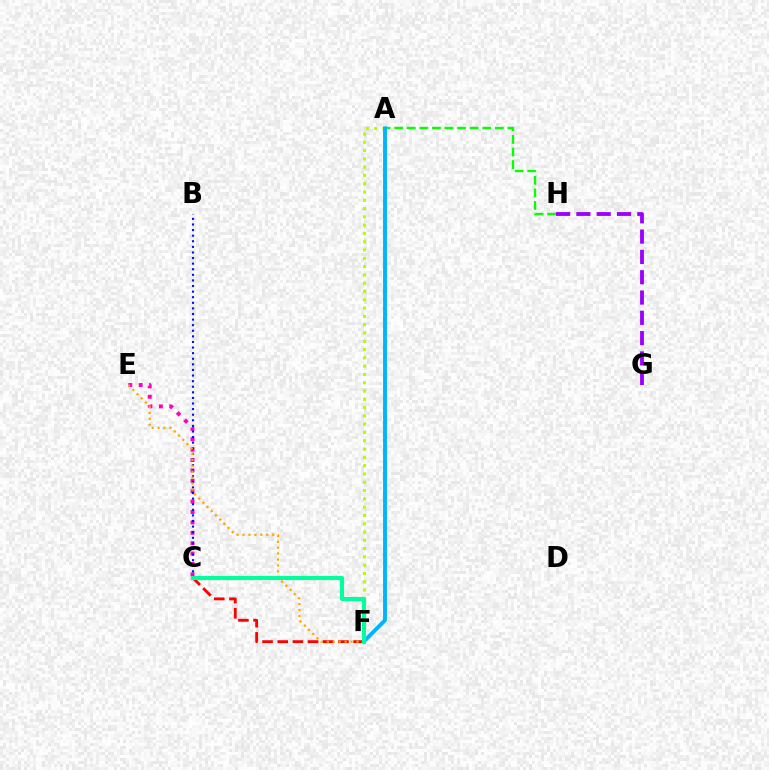{('C', 'E'): [{'color': '#ff00bd', 'line_style': 'dotted', 'thickness': 2.82}], ('A', 'F'): [{'color': '#b3ff00', 'line_style': 'dotted', 'thickness': 2.25}, {'color': '#00b5ff', 'line_style': 'solid', 'thickness': 2.81}], ('A', 'H'): [{'color': '#08ff00', 'line_style': 'dashed', 'thickness': 1.71}], ('C', 'F'): [{'color': '#ff0000', 'line_style': 'dashed', 'thickness': 2.06}, {'color': '#00ff9d', 'line_style': 'solid', 'thickness': 2.97}], ('B', 'C'): [{'color': '#0010ff', 'line_style': 'dotted', 'thickness': 1.52}], ('E', 'F'): [{'color': '#ffa500', 'line_style': 'dotted', 'thickness': 1.61}], ('G', 'H'): [{'color': '#9b00ff', 'line_style': 'dashed', 'thickness': 2.76}]}